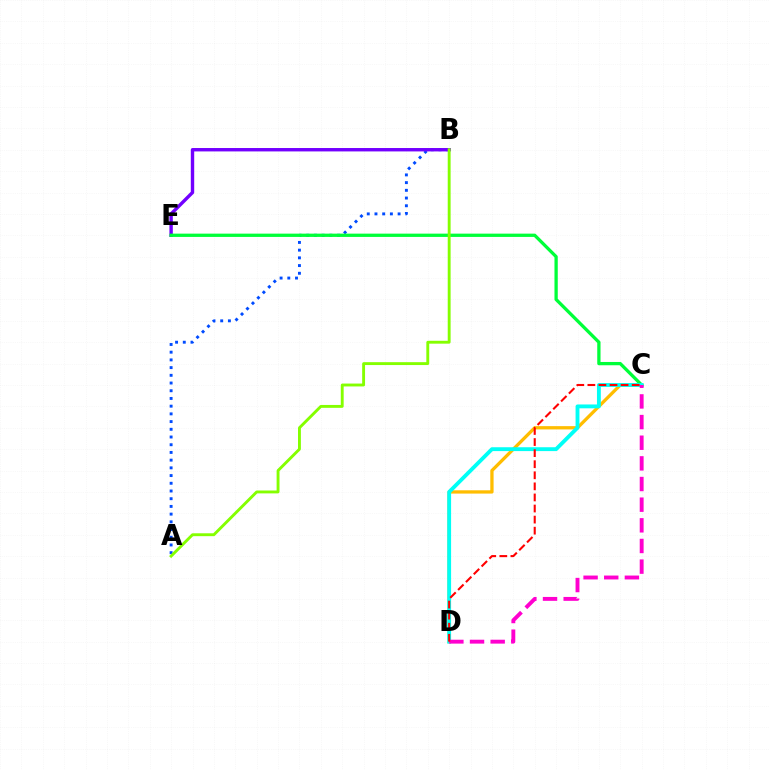{('A', 'B'): [{'color': '#004bff', 'line_style': 'dotted', 'thickness': 2.1}, {'color': '#84ff00', 'line_style': 'solid', 'thickness': 2.08}], ('C', 'D'): [{'color': '#ffbd00', 'line_style': 'solid', 'thickness': 2.37}, {'color': '#00fff6', 'line_style': 'solid', 'thickness': 2.78}, {'color': '#ff00cf', 'line_style': 'dashed', 'thickness': 2.81}, {'color': '#ff0000', 'line_style': 'dashed', 'thickness': 1.5}], ('B', 'E'): [{'color': '#7200ff', 'line_style': 'solid', 'thickness': 2.45}], ('C', 'E'): [{'color': '#00ff39', 'line_style': 'solid', 'thickness': 2.37}]}